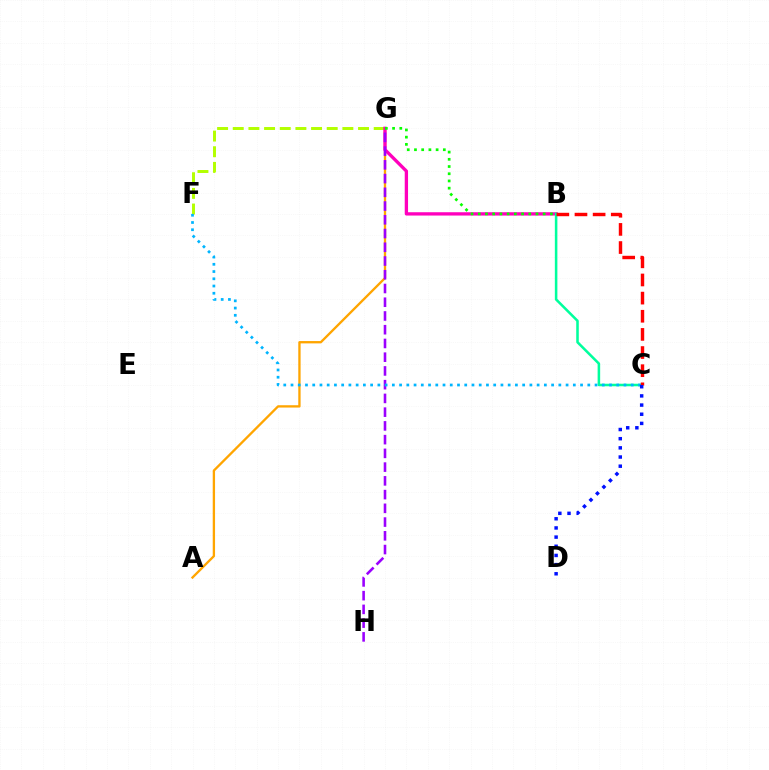{('A', 'G'): [{'color': '#ffa500', 'line_style': 'solid', 'thickness': 1.67}], ('F', 'G'): [{'color': '#b3ff00', 'line_style': 'dashed', 'thickness': 2.13}], ('B', 'G'): [{'color': '#ff00bd', 'line_style': 'solid', 'thickness': 2.39}, {'color': '#08ff00', 'line_style': 'dotted', 'thickness': 1.96}], ('G', 'H'): [{'color': '#9b00ff', 'line_style': 'dashed', 'thickness': 1.87}], ('B', 'C'): [{'color': '#00ff9d', 'line_style': 'solid', 'thickness': 1.83}, {'color': '#ff0000', 'line_style': 'dashed', 'thickness': 2.46}], ('C', 'F'): [{'color': '#00b5ff', 'line_style': 'dotted', 'thickness': 1.97}], ('C', 'D'): [{'color': '#0010ff', 'line_style': 'dotted', 'thickness': 2.49}]}